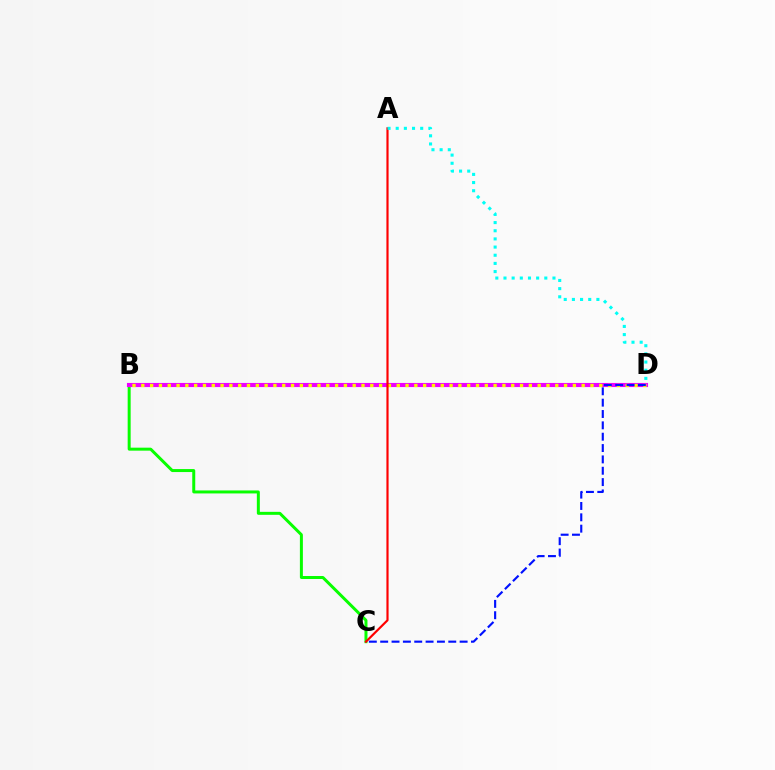{('B', 'C'): [{'color': '#08ff00', 'line_style': 'solid', 'thickness': 2.15}], ('B', 'D'): [{'color': '#ee00ff', 'line_style': 'solid', 'thickness': 2.96}, {'color': '#fcf500', 'line_style': 'dotted', 'thickness': 2.39}], ('A', 'C'): [{'color': '#ff0000', 'line_style': 'solid', 'thickness': 1.56}], ('A', 'D'): [{'color': '#00fff6', 'line_style': 'dotted', 'thickness': 2.22}], ('C', 'D'): [{'color': '#0010ff', 'line_style': 'dashed', 'thickness': 1.54}]}